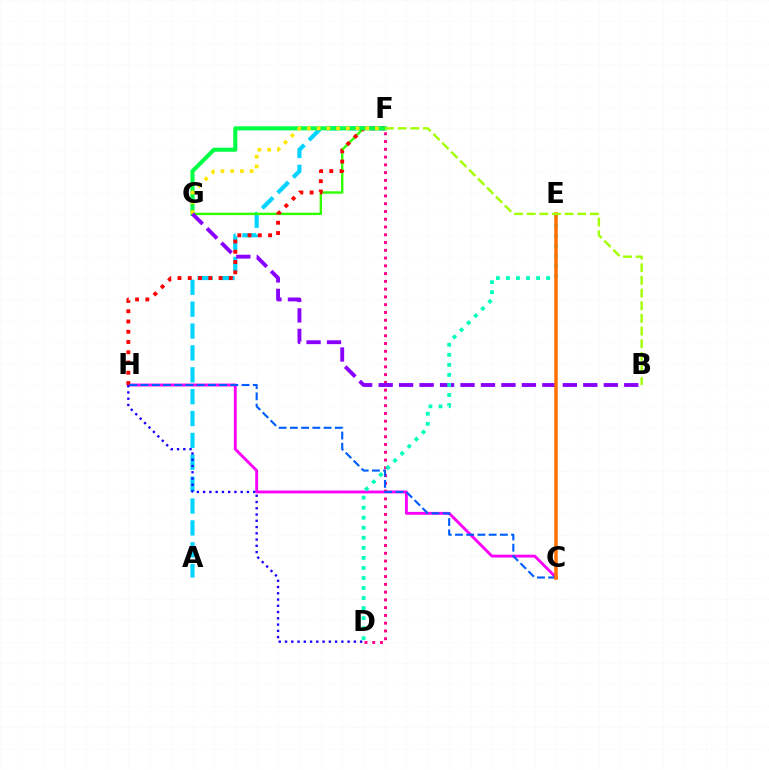{('C', 'H'): [{'color': '#fa00f9', 'line_style': 'solid', 'thickness': 2.08}, {'color': '#005dff', 'line_style': 'dashed', 'thickness': 1.53}], ('A', 'F'): [{'color': '#00d3ff', 'line_style': 'dashed', 'thickness': 2.97}], ('F', 'G'): [{'color': '#31ff00', 'line_style': 'solid', 'thickness': 1.73}, {'color': '#00ff45', 'line_style': 'solid', 'thickness': 2.93}, {'color': '#ffe600', 'line_style': 'dotted', 'thickness': 2.64}], ('F', 'H'): [{'color': '#ff0000', 'line_style': 'dotted', 'thickness': 2.79}], ('D', 'F'): [{'color': '#ff0088', 'line_style': 'dotted', 'thickness': 2.11}], ('B', 'G'): [{'color': '#8a00ff', 'line_style': 'dashed', 'thickness': 2.78}], ('D', 'E'): [{'color': '#00ffbb', 'line_style': 'dotted', 'thickness': 2.73}], ('C', 'E'): [{'color': '#ff7000', 'line_style': 'solid', 'thickness': 2.53}], ('D', 'H'): [{'color': '#1900ff', 'line_style': 'dotted', 'thickness': 1.7}], ('B', 'F'): [{'color': '#a2ff00', 'line_style': 'dashed', 'thickness': 1.72}]}